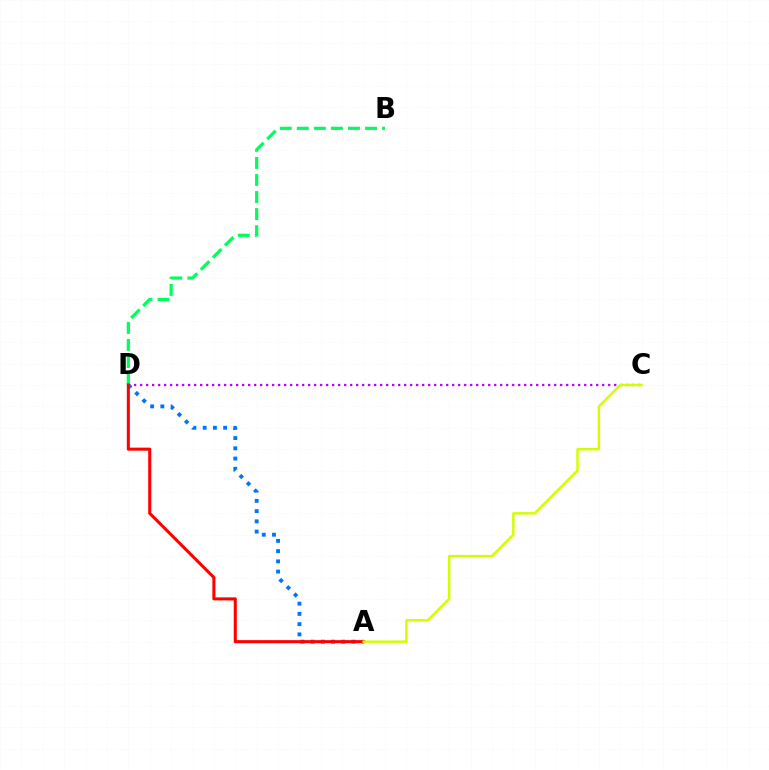{('B', 'D'): [{'color': '#00ff5c', 'line_style': 'dashed', 'thickness': 2.32}], ('C', 'D'): [{'color': '#b900ff', 'line_style': 'dotted', 'thickness': 1.63}], ('A', 'D'): [{'color': '#0074ff', 'line_style': 'dotted', 'thickness': 2.78}, {'color': '#ff0000', 'line_style': 'solid', 'thickness': 2.2}], ('A', 'C'): [{'color': '#d1ff00', 'line_style': 'solid', 'thickness': 1.77}]}